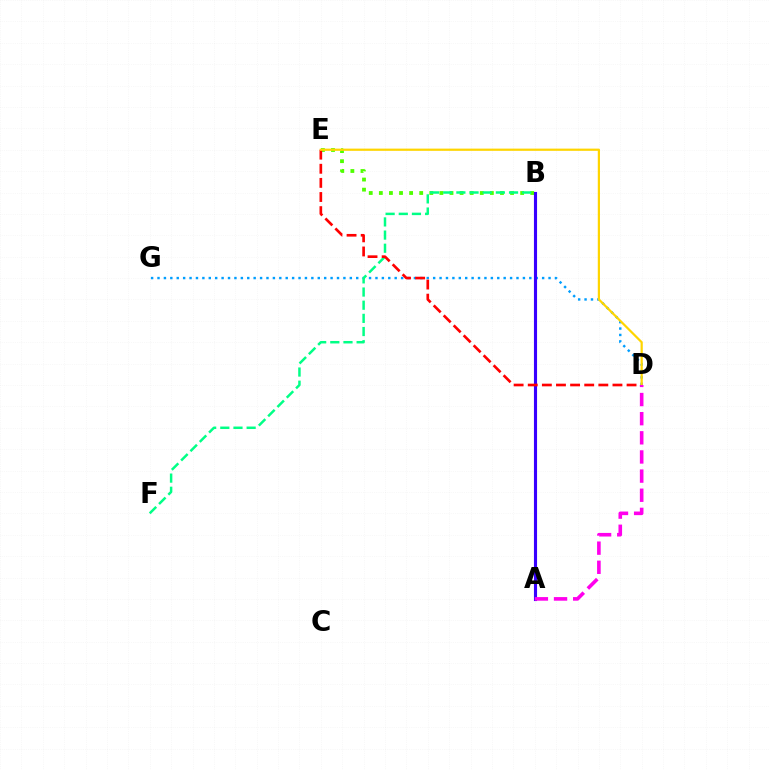{('D', 'G'): [{'color': '#009eff', 'line_style': 'dotted', 'thickness': 1.74}], ('B', 'E'): [{'color': '#4fff00', 'line_style': 'dotted', 'thickness': 2.74}], ('B', 'F'): [{'color': '#00ff86', 'line_style': 'dashed', 'thickness': 1.79}], ('A', 'B'): [{'color': '#3700ff', 'line_style': 'solid', 'thickness': 2.25}], ('D', 'E'): [{'color': '#ff0000', 'line_style': 'dashed', 'thickness': 1.92}, {'color': '#ffd500', 'line_style': 'solid', 'thickness': 1.6}], ('A', 'D'): [{'color': '#ff00ed', 'line_style': 'dashed', 'thickness': 2.6}]}